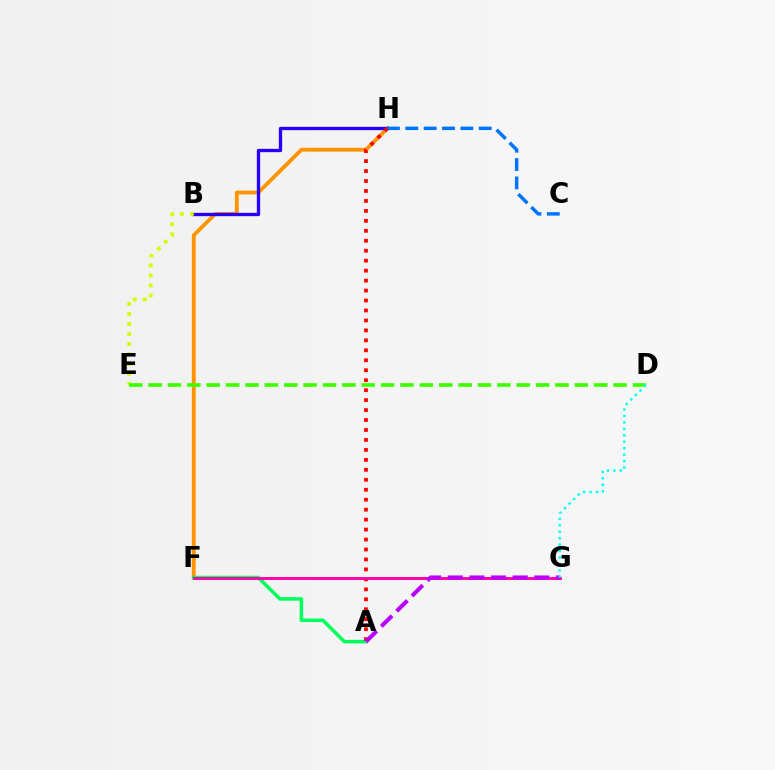{('F', 'H'): [{'color': '#ff9400', 'line_style': 'solid', 'thickness': 2.77}], ('B', 'H'): [{'color': '#2500ff', 'line_style': 'solid', 'thickness': 2.39}], ('A', 'F'): [{'color': '#00ff5c', 'line_style': 'solid', 'thickness': 2.56}], ('A', 'H'): [{'color': '#ff0000', 'line_style': 'dotted', 'thickness': 2.71}], ('B', 'E'): [{'color': '#d1ff00', 'line_style': 'dotted', 'thickness': 2.72}], ('D', 'E'): [{'color': '#3dff00', 'line_style': 'dashed', 'thickness': 2.63}], ('C', 'H'): [{'color': '#0074ff', 'line_style': 'dashed', 'thickness': 2.49}], ('F', 'G'): [{'color': '#ff00ac', 'line_style': 'solid', 'thickness': 2.1}], ('A', 'G'): [{'color': '#b900ff', 'line_style': 'dashed', 'thickness': 2.94}], ('D', 'G'): [{'color': '#00fff6', 'line_style': 'dotted', 'thickness': 1.75}]}